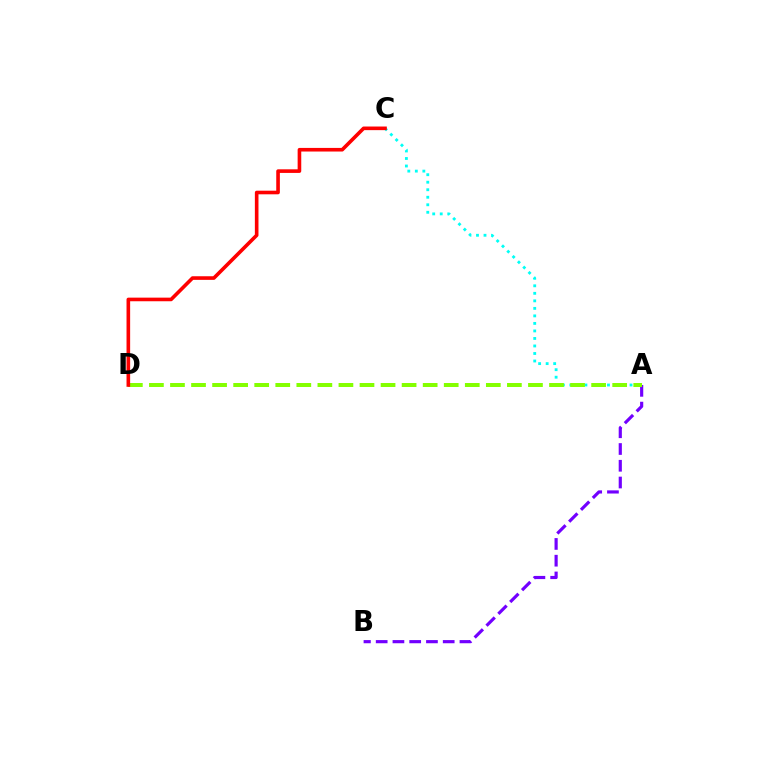{('A', 'C'): [{'color': '#00fff6', 'line_style': 'dotted', 'thickness': 2.04}], ('A', 'B'): [{'color': '#7200ff', 'line_style': 'dashed', 'thickness': 2.28}], ('A', 'D'): [{'color': '#84ff00', 'line_style': 'dashed', 'thickness': 2.86}], ('C', 'D'): [{'color': '#ff0000', 'line_style': 'solid', 'thickness': 2.6}]}